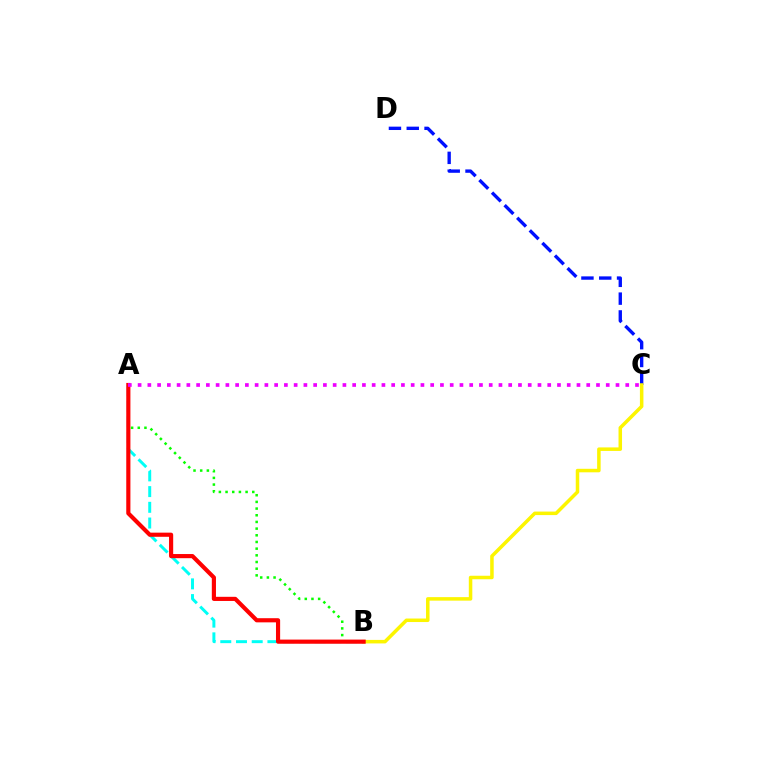{('C', 'D'): [{'color': '#0010ff', 'line_style': 'dashed', 'thickness': 2.42}], ('B', 'C'): [{'color': '#fcf500', 'line_style': 'solid', 'thickness': 2.53}], ('A', 'B'): [{'color': '#08ff00', 'line_style': 'dotted', 'thickness': 1.81}, {'color': '#00fff6', 'line_style': 'dashed', 'thickness': 2.13}, {'color': '#ff0000', 'line_style': 'solid', 'thickness': 2.99}], ('A', 'C'): [{'color': '#ee00ff', 'line_style': 'dotted', 'thickness': 2.65}]}